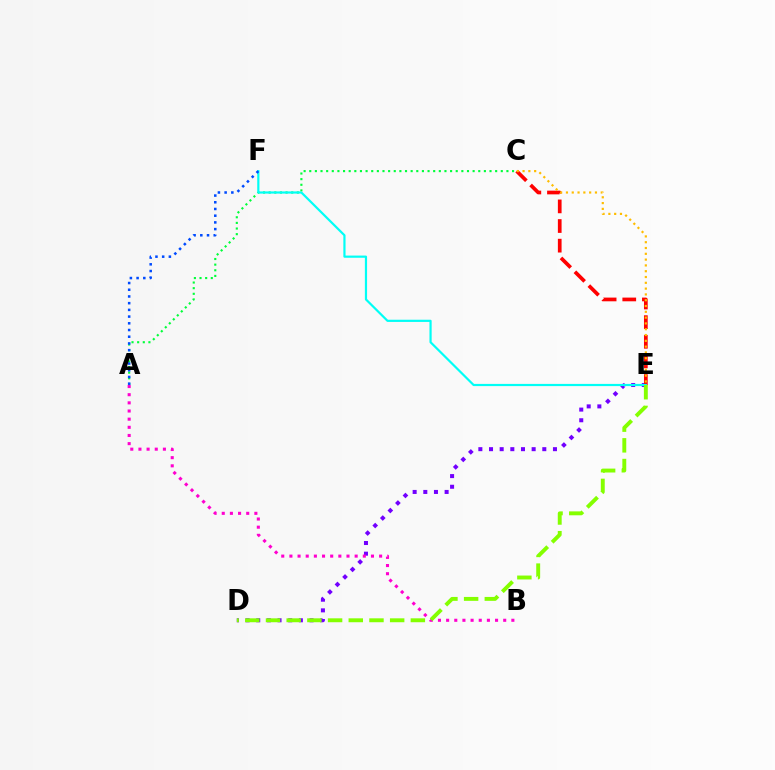{('D', 'E'): [{'color': '#7200ff', 'line_style': 'dotted', 'thickness': 2.9}, {'color': '#84ff00', 'line_style': 'dashed', 'thickness': 2.81}], ('C', 'E'): [{'color': '#ff0000', 'line_style': 'dashed', 'thickness': 2.67}, {'color': '#ffbd00', 'line_style': 'dotted', 'thickness': 1.58}], ('A', 'C'): [{'color': '#00ff39', 'line_style': 'dotted', 'thickness': 1.53}], ('E', 'F'): [{'color': '#00fff6', 'line_style': 'solid', 'thickness': 1.58}], ('A', 'F'): [{'color': '#004bff', 'line_style': 'dotted', 'thickness': 1.82}], ('A', 'B'): [{'color': '#ff00cf', 'line_style': 'dotted', 'thickness': 2.22}]}